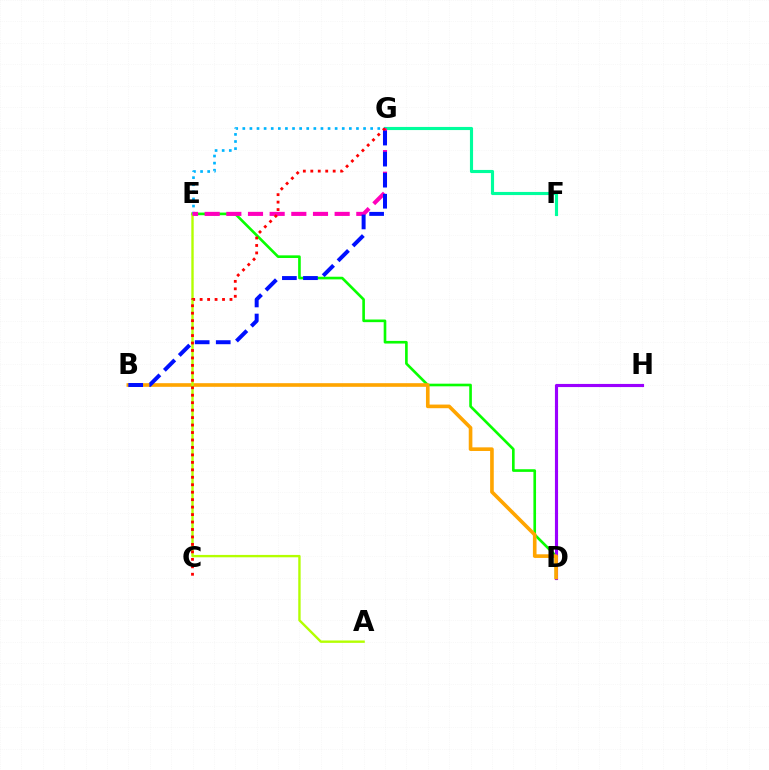{('D', 'E'): [{'color': '#08ff00', 'line_style': 'solid', 'thickness': 1.9}], ('D', 'H'): [{'color': '#9b00ff', 'line_style': 'solid', 'thickness': 2.26}], ('B', 'D'): [{'color': '#ffa500', 'line_style': 'solid', 'thickness': 2.62}], ('A', 'E'): [{'color': '#b3ff00', 'line_style': 'solid', 'thickness': 1.71}], ('F', 'G'): [{'color': '#00ff9d', 'line_style': 'solid', 'thickness': 2.25}], ('E', 'G'): [{'color': '#00b5ff', 'line_style': 'dotted', 'thickness': 1.93}, {'color': '#ff00bd', 'line_style': 'dashed', 'thickness': 2.94}], ('C', 'G'): [{'color': '#ff0000', 'line_style': 'dotted', 'thickness': 2.03}], ('B', 'G'): [{'color': '#0010ff', 'line_style': 'dashed', 'thickness': 2.86}]}